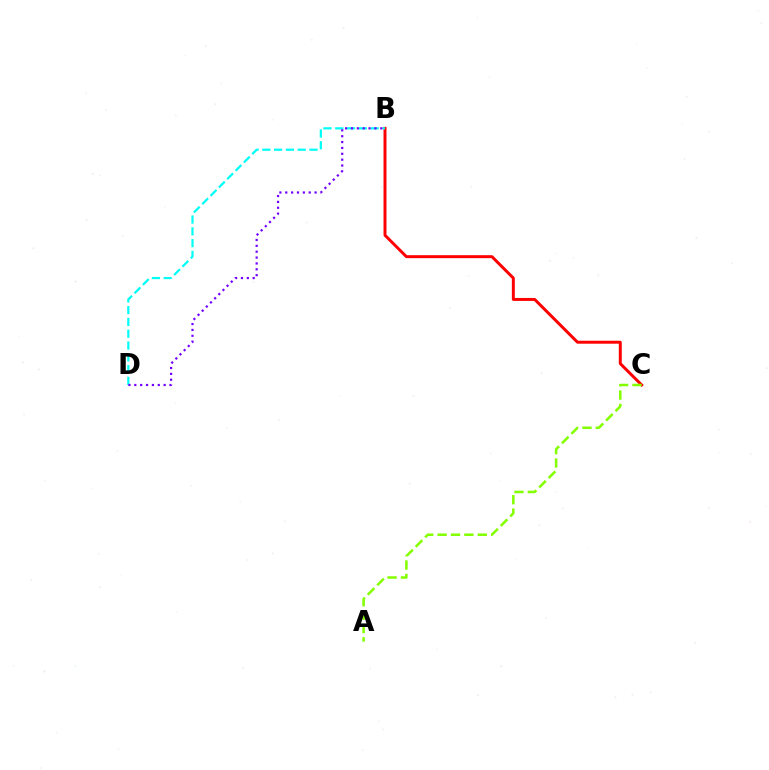{('B', 'C'): [{'color': '#ff0000', 'line_style': 'solid', 'thickness': 2.13}], ('B', 'D'): [{'color': '#00fff6', 'line_style': 'dashed', 'thickness': 1.6}, {'color': '#7200ff', 'line_style': 'dotted', 'thickness': 1.59}], ('A', 'C'): [{'color': '#84ff00', 'line_style': 'dashed', 'thickness': 1.82}]}